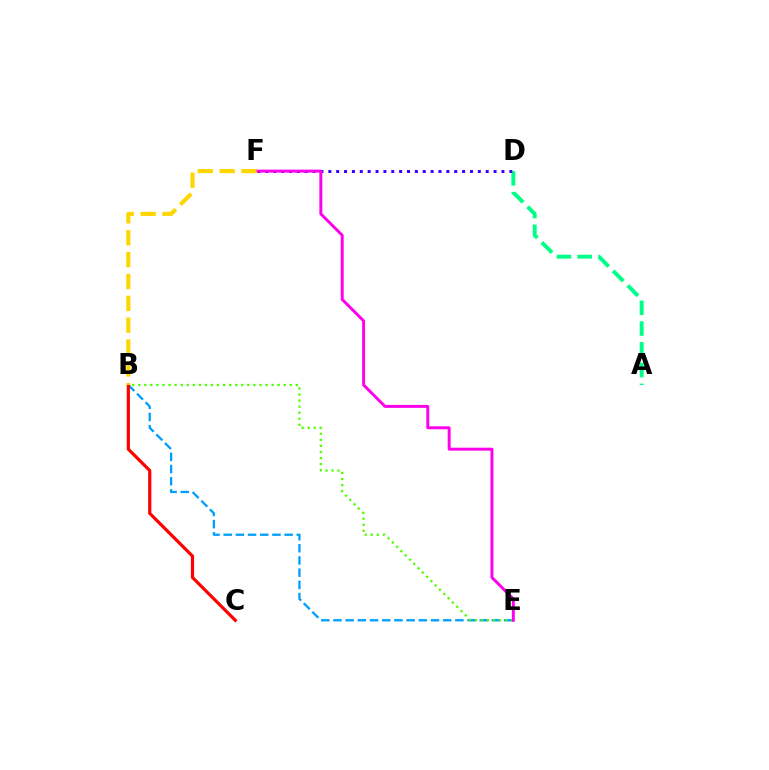{('B', 'E'): [{'color': '#009eff', 'line_style': 'dashed', 'thickness': 1.66}, {'color': '#4fff00', 'line_style': 'dotted', 'thickness': 1.65}], ('A', 'D'): [{'color': '#00ff86', 'line_style': 'dashed', 'thickness': 2.82}], ('D', 'F'): [{'color': '#3700ff', 'line_style': 'dotted', 'thickness': 2.14}], ('B', 'C'): [{'color': '#ff0000', 'line_style': 'solid', 'thickness': 2.3}], ('E', 'F'): [{'color': '#ff00ed', 'line_style': 'solid', 'thickness': 2.12}], ('B', 'F'): [{'color': '#ffd500', 'line_style': 'dashed', 'thickness': 2.97}]}